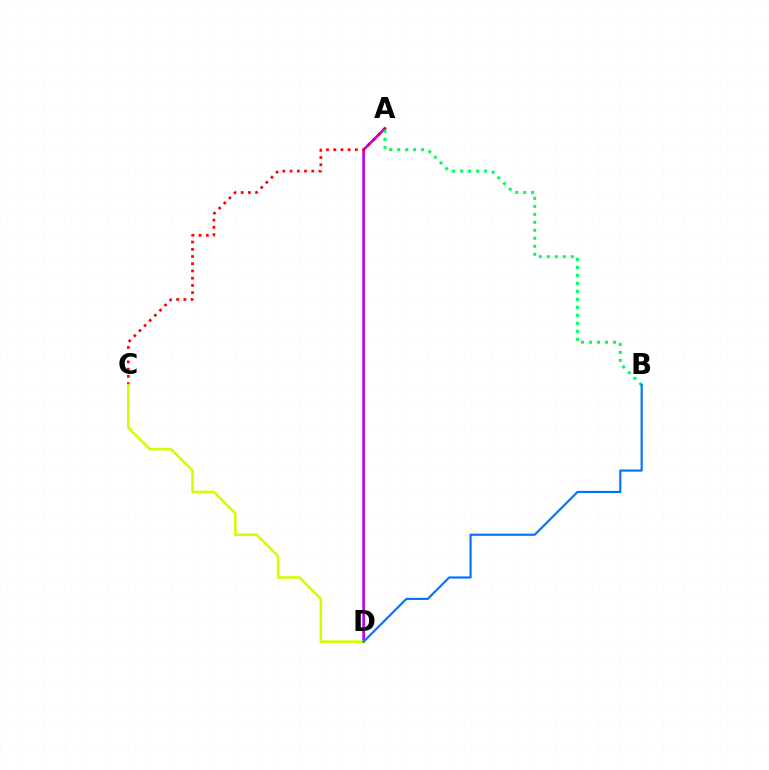{('A', 'D'): [{'color': '#b900ff', 'line_style': 'solid', 'thickness': 1.91}], ('A', 'C'): [{'color': '#ff0000', 'line_style': 'dotted', 'thickness': 1.96}], ('C', 'D'): [{'color': '#d1ff00', 'line_style': 'solid', 'thickness': 1.86}], ('A', 'B'): [{'color': '#00ff5c', 'line_style': 'dotted', 'thickness': 2.17}], ('B', 'D'): [{'color': '#0074ff', 'line_style': 'solid', 'thickness': 1.56}]}